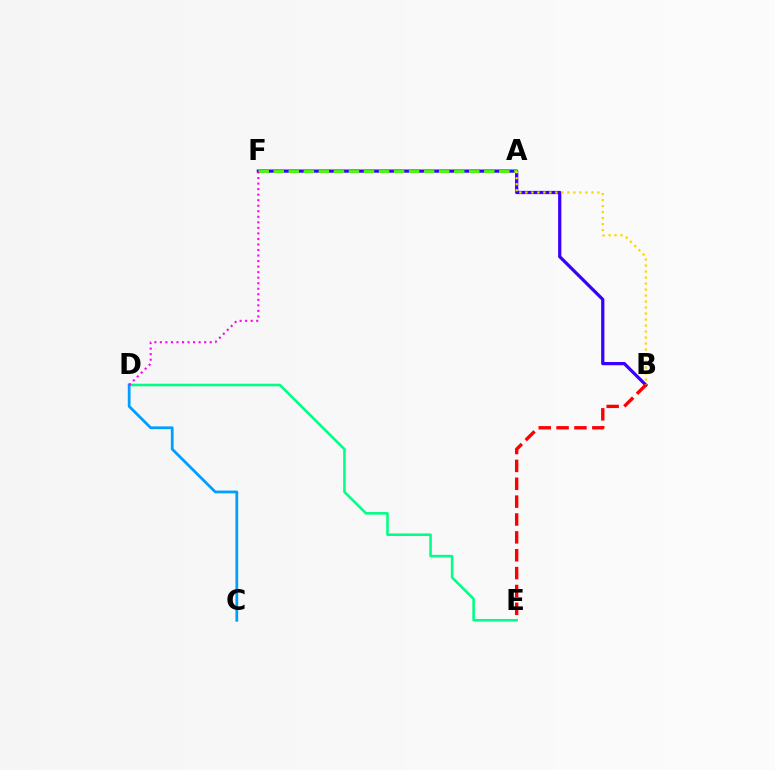{('D', 'E'): [{'color': '#00ff86', 'line_style': 'solid', 'thickness': 1.85}], ('C', 'D'): [{'color': '#009eff', 'line_style': 'solid', 'thickness': 1.99}], ('B', 'F'): [{'color': '#3700ff', 'line_style': 'solid', 'thickness': 2.32}], ('A', 'F'): [{'color': '#4fff00', 'line_style': 'dashed', 'thickness': 2.04}], ('A', 'B'): [{'color': '#ffd500', 'line_style': 'dotted', 'thickness': 1.63}], ('B', 'E'): [{'color': '#ff0000', 'line_style': 'dashed', 'thickness': 2.43}], ('D', 'F'): [{'color': '#ff00ed', 'line_style': 'dotted', 'thickness': 1.5}]}